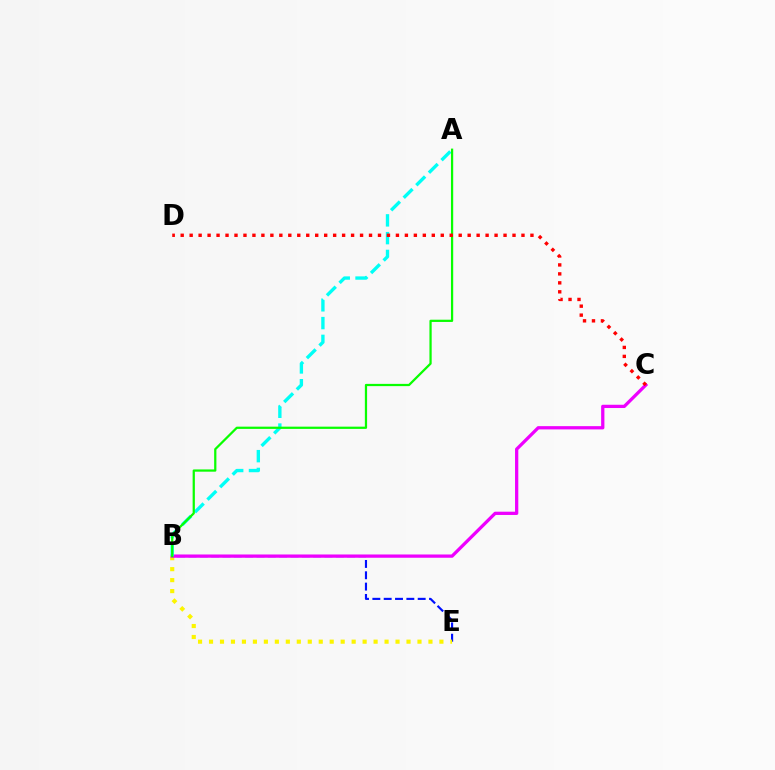{('B', 'E'): [{'color': '#0010ff', 'line_style': 'dashed', 'thickness': 1.54}, {'color': '#fcf500', 'line_style': 'dotted', 'thickness': 2.98}], ('B', 'C'): [{'color': '#ee00ff', 'line_style': 'solid', 'thickness': 2.35}], ('A', 'B'): [{'color': '#00fff6', 'line_style': 'dashed', 'thickness': 2.41}, {'color': '#08ff00', 'line_style': 'solid', 'thickness': 1.61}], ('C', 'D'): [{'color': '#ff0000', 'line_style': 'dotted', 'thickness': 2.44}]}